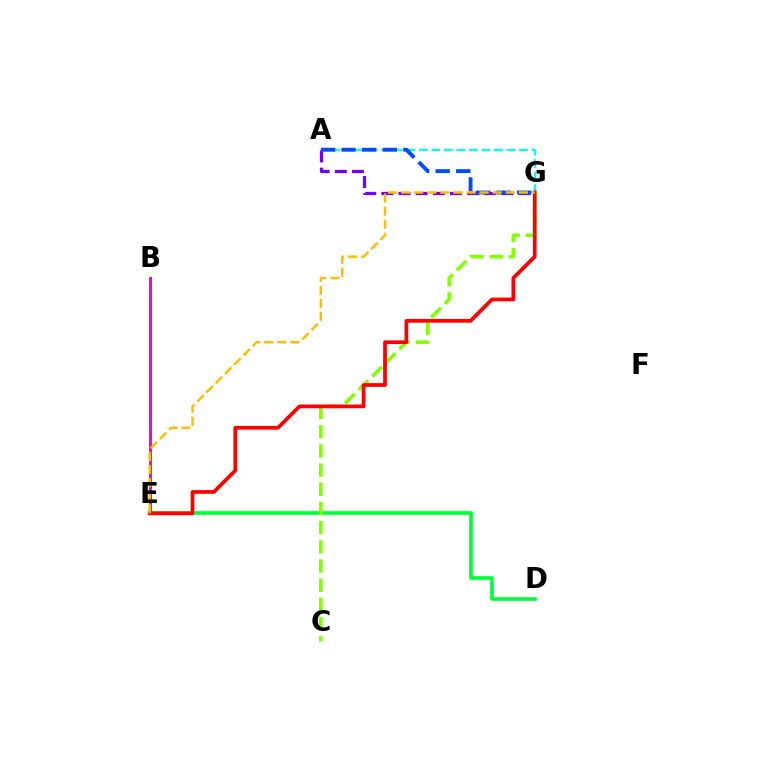{('A', 'G'): [{'color': '#7200ff', 'line_style': 'dashed', 'thickness': 2.33}, {'color': '#00fff6', 'line_style': 'dashed', 'thickness': 1.7}, {'color': '#004bff', 'line_style': 'dashed', 'thickness': 2.8}], ('D', 'E'): [{'color': '#00ff39', 'line_style': 'solid', 'thickness': 2.61}], ('B', 'E'): [{'color': '#ff00cf', 'line_style': 'solid', 'thickness': 2.17}], ('C', 'G'): [{'color': '#84ff00', 'line_style': 'dashed', 'thickness': 2.61}], ('E', 'G'): [{'color': '#ff0000', 'line_style': 'solid', 'thickness': 2.69}, {'color': '#ffbd00', 'line_style': 'dashed', 'thickness': 1.78}]}